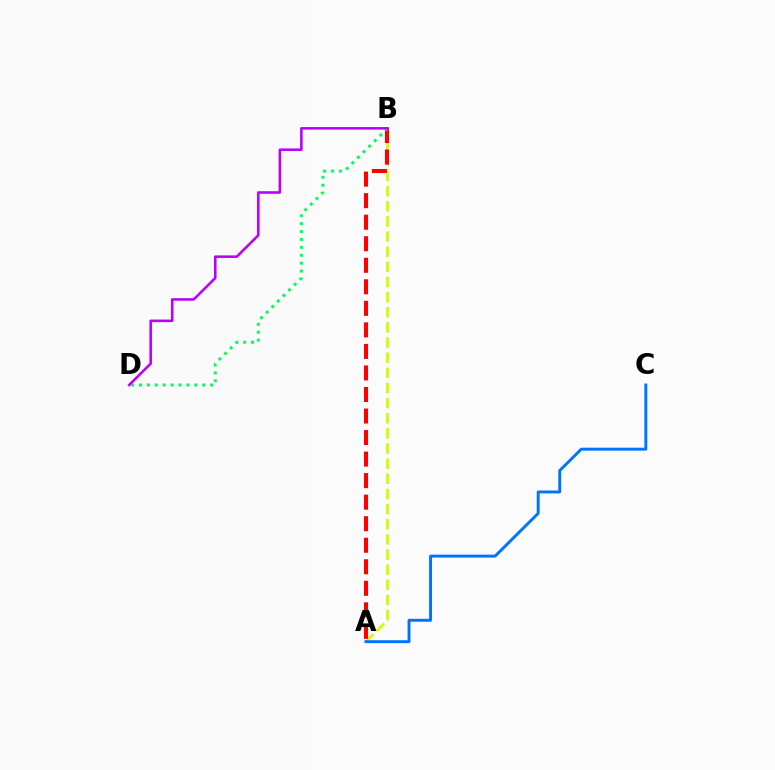{('A', 'B'): [{'color': '#d1ff00', 'line_style': 'dashed', 'thickness': 2.06}, {'color': '#ff0000', 'line_style': 'dashed', 'thickness': 2.93}], ('B', 'D'): [{'color': '#00ff5c', 'line_style': 'dotted', 'thickness': 2.15}, {'color': '#b900ff', 'line_style': 'solid', 'thickness': 1.84}], ('A', 'C'): [{'color': '#0074ff', 'line_style': 'solid', 'thickness': 2.11}]}